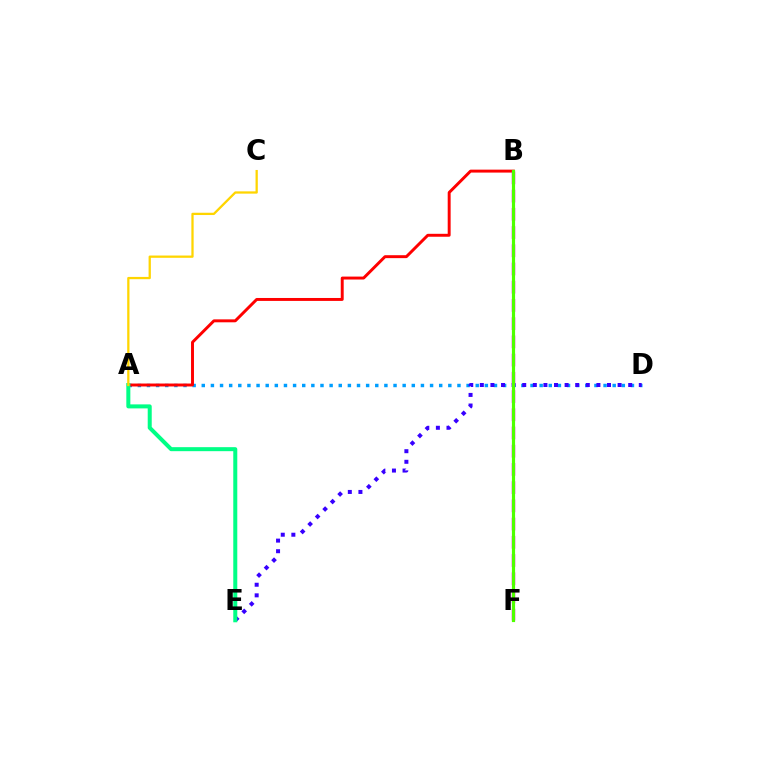{('A', 'D'): [{'color': '#009eff', 'line_style': 'dotted', 'thickness': 2.48}], ('D', 'E'): [{'color': '#3700ff', 'line_style': 'dotted', 'thickness': 2.88}], ('A', 'B'): [{'color': '#ff0000', 'line_style': 'solid', 'thickness': 2.12}], ('B', 'F'): [{'color': '#ff00ed', 'line_style': 'dashed', 'thickness': 2.48}, {'color': '#4fff00', 'line_style': 'solid', 'thickness': 2.28}], ('A', 'E'): [{'color': '#00ff86', 'line_style': 'solid', 'thickness': 2.89}], ('A', 'C'): [{'color': '#ffd500', 'line_style': 'solid', 'thickness': 1.64}]}